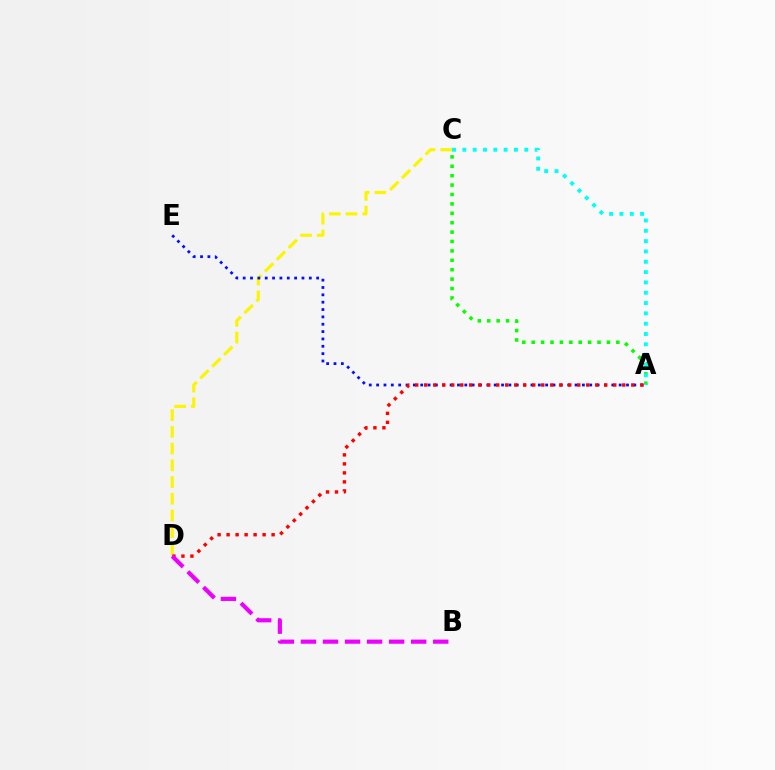{('C', 'D'): [{'color': '#fcf500', 'line_style': 'dashed', 'thickness': 2.27}], ('A', 'E'): [{'color': '#0010ff', 'line_style': 'dotted', 'thickness': 2.0}], ('A', 'D'): [{'color': '#ff0000', 'line_style': 'dotted', 'thickness': 2.45}], ('A', 'C'): [{'color': '#08ff00', 'line_style': 'dotted', 'thickness': 2.56}, {'color': '#00fff6', 'line_style': 'dotted', 'thickness': 2.8}], ('B', 'D'): [{'color': '#ee00ff', 'line_style': 'dashed', 'thickness': 3.0}]}